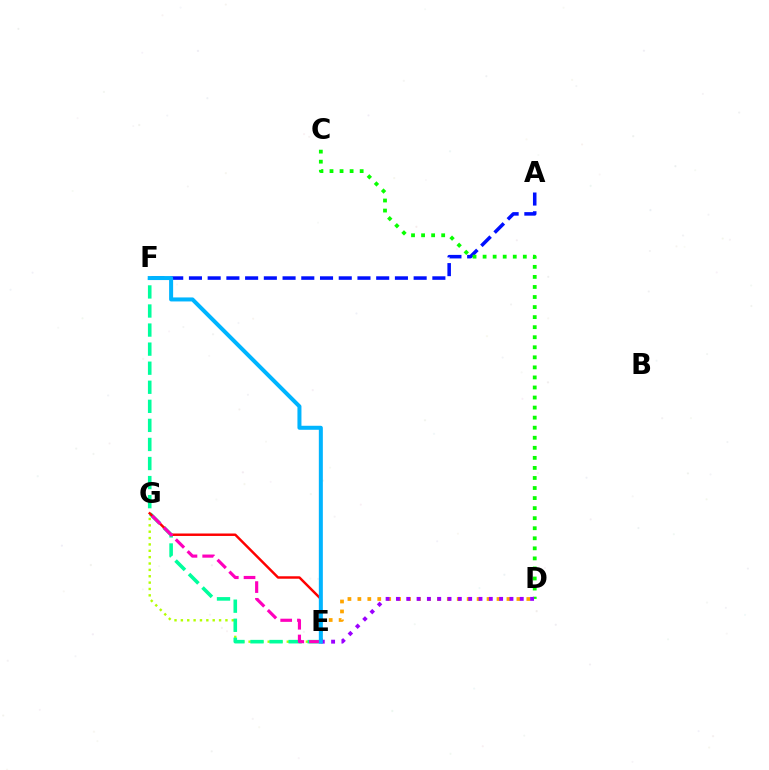{('D', 'E'): [{'color': '#ffa500', 'line_style': 'dotted', 'thickness': 2.7}, {'color': '#9b00ff', 'line_style': 'dotted', 'thickness': 2.8}], ('E', 'G'): [{'color': '#b3ff00', 'line_style': 'dotted', 'thickness': 1.73}, {'color': '#ff0000', 'line_style': 'solid', 'thickness': 1.77}, {'color': '#ff00bd', 'line_style': 'dashed', 'thickness': 2.27}], ('A', 'F'): [{'color': '#0010ff', 'line_style': 'dashed', 'thickness': 2.54}], ('E', 'F'): [{'color': '#00ff9d', 'line_style': 'dashed', 'thickness': 2.59}, {'color': '#00b5ff', 'line_style': 'solid', 'thickness': 2.89}], ('C', 'D'): [{'color': '#08ff00', 'line_style': 'dotted', 'thickness': 2.73}]}